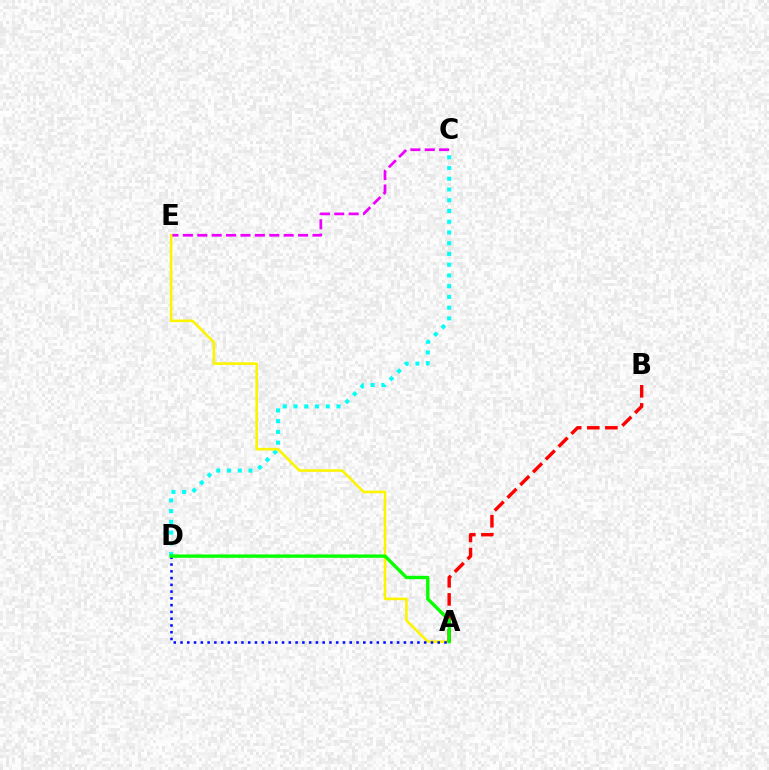{('C', 'D'): [{'color': '#00fff6', 'line_style': 'dotted', 'thickness': 2.92}], ('C', 'E'): [{'color': '#ee00ff', 'line_style': 'dashed', 'thickness': 1.96}], ('A', 'E'): [{'color': '#fcf500', 'line_style': 'solid', 'thickness': 1.87}], ('A', 'B'): [{'color': '#ff0000', 'line_style': 'dashed', 'thickness': 2.46}], ('A', 'D'): [{'color': '#0010ff', 'line_style': 'dotted', 'thickness': 1.84}, {'color': '#08ff00', 'line_style': 'solid', 'thickness': 2.43}]}